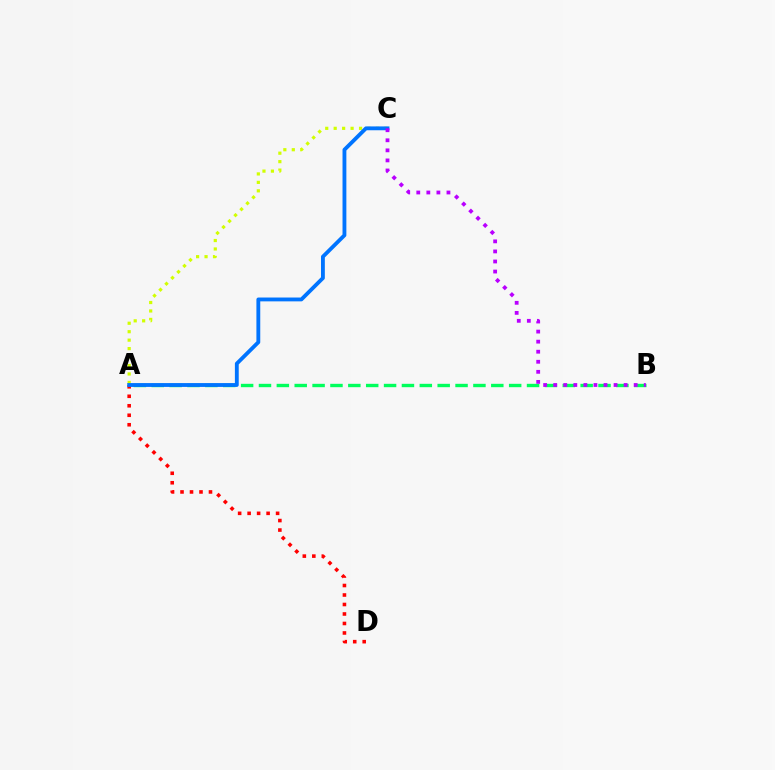{('A', 'C'): [{'color': '#d1ff00', 'line_style': 'dotted', 'thickness': 2.3}, {'color': '#0074ff', 'line_style': 'solid', 'thickness': 2.77}], ('A', 'D'): [{'color': '#ff0000', 'line_style': 'dotted', 'thickness': 2.58}], ('A', 'B'): [{'color': '#00ff5c', 'line_style': 'dashed', 'thickness': 2.43}], ('B', 'C'): [{'color': '#b900ff', 'line_style': 'dotted', 'thickness': 2.73}]}